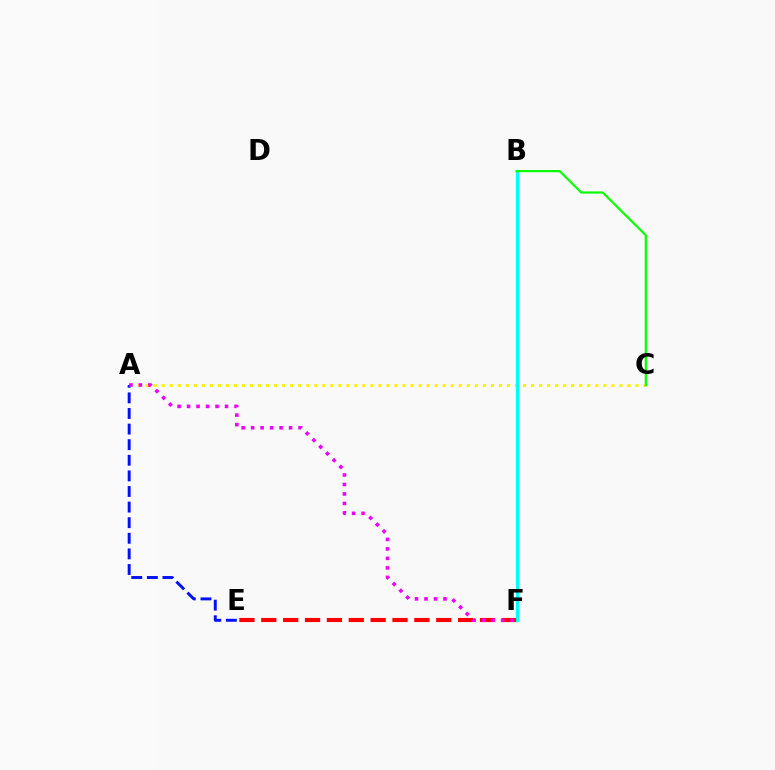{('A', 'C'): [{'color': '#fcf500', 'line_style': 'dotted', 'thickness': 2.18}], ('A', 'E'): [{'color': '#0010ff', 'line_style': 'dashed', 'thickness': 2.12}], ('E', 'F'): [{'color': '#ff0000', 'line_style': 'dashed', 'thickness': 2.97}], ('B', 'F'): [{'color': '#00fff6', 'line_style': 'solid', 'thickness': 2.28}], ('A', 'F'): [{'color': '#ee00ff', 'line_style': 'dotted', 'thickness': 2.58}], ('B', 'C'): [{'color': '#08ff00', 'line_style': 'solid', 'thickness': 1.58}]}